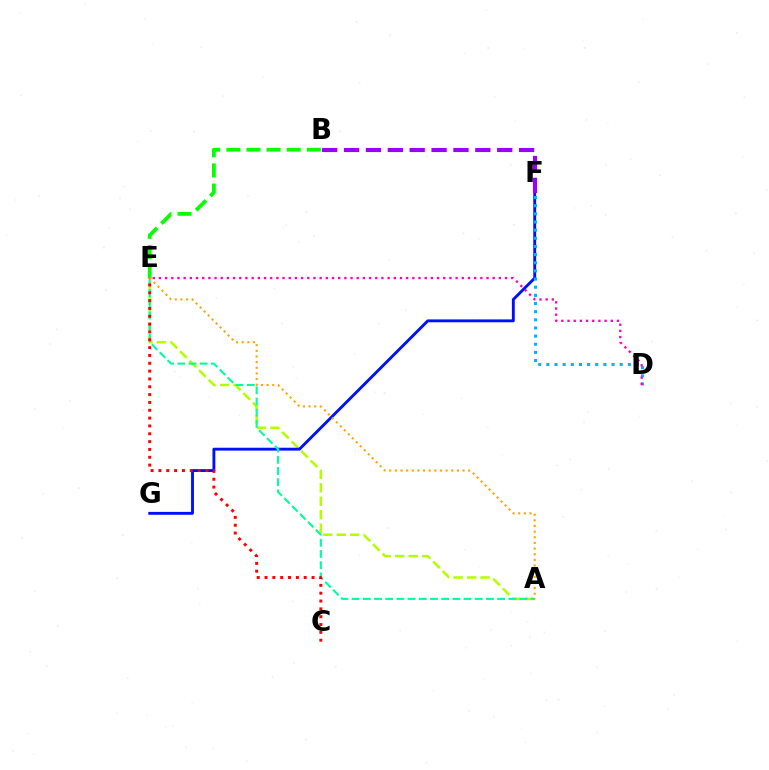{('A', 'E'): [{'color': '#b3ff00', 'line_style': 'dashed', 'thickness': 1.83}, {'color': '#00ff9d', 'line_style': 'dashed', 'thickness': 1.52}, {'color': '#ffa500', 'line_style': 'dotted', 'thickness': 1.53}], ('F', 'G'): [{'color': '#0010ff', 'line_style': 'solid', 'thickness': 2.07}], ('D', 'F'): [{'color': '#00b5ff', 'line_style': 'dotted', 'thickness': 2.21}], ('B', 'E'): [{'color': '#08ff00', 'line_style': 'dashed', 'thickness': 2.73}], ('C', 'E'): [{'color': '#ff0000', 'line_style': 'dotted', 'thickness': 2.13}], ('D', 'E'): [{'color': '#ff00bd', 'line_style': 'dotted', 'thickness': 1.68}], ('B', 'F'): [{'color': '#9b00ff', 'line_style': 'dashed', 'thickness': 2.97}]}